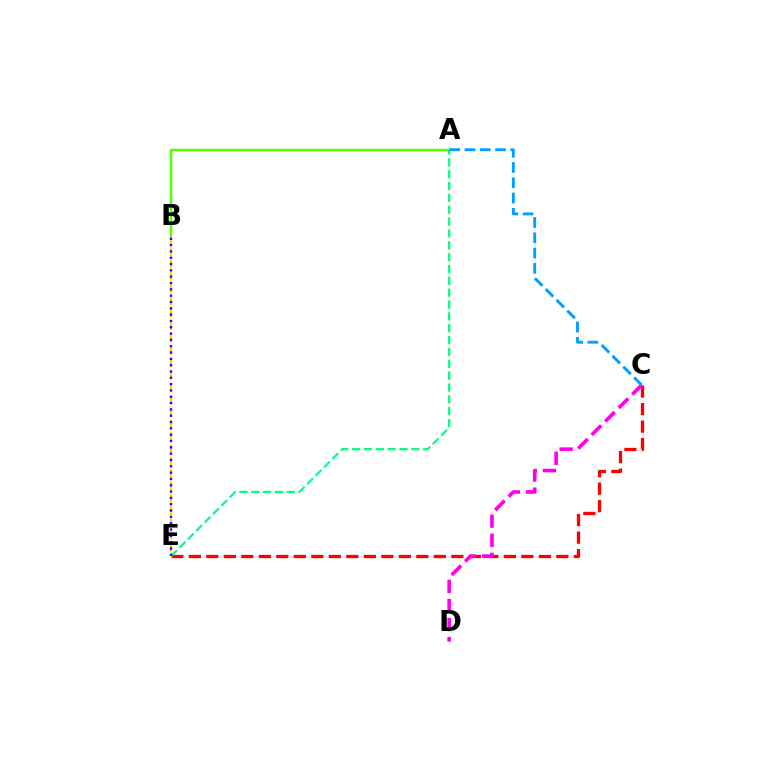{('B', 'E'): [{'color': '#ffd500', 'line_style': 'dashed', 'thickness': 1.68}, {'color': '#3700ff', 'line_style': 'dotted', 'thickness': 1.72}], ('A', 'B'): [{'color': '#4fff00', 'line_style': 'solid', 'thickness': 1.78}], ('C', 'E'): [{'color': '#ff0000', 'line_style': 'dashed', 'thickness': 2.38}], ('A', 'E'): [{'color': '#00ff86', 'line_style': 'dashed', 'thickness': 1.61}], ('C', 'D'): [{'color': '#ff00ed', 'line_style': 'dashed', 'thickness': 2.59}], ('A', 'C'): [{'color': '#009eff', 'line_style': 'dashed', 'thickness': 2.08}]}